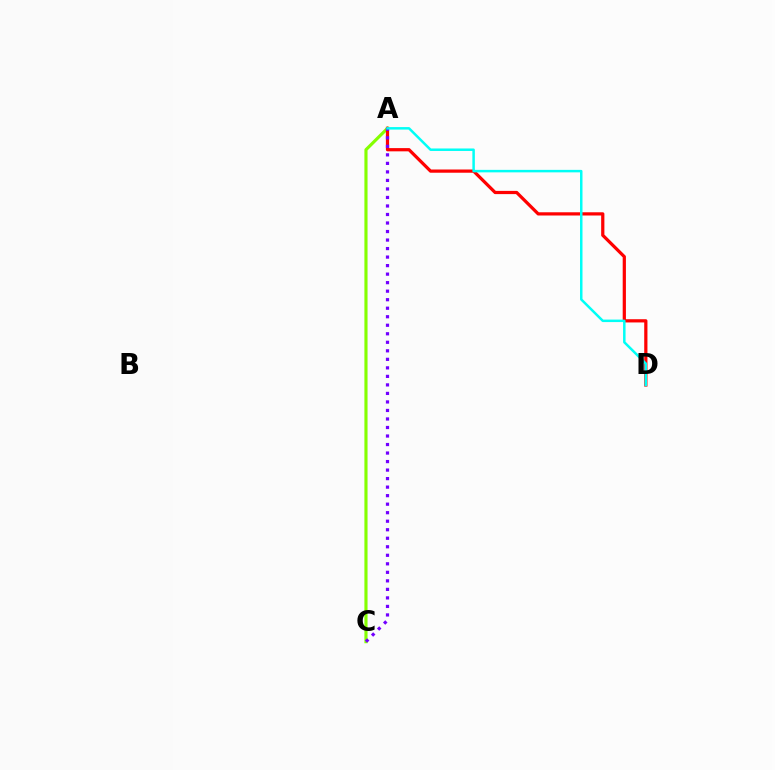{('A', 'C'): [{'color': '#84ff00', 'line_style': 'solid', 'thickness': 2.26}, {'color': '#7200ff', 'line_style': 'dotted', 'thickness': 2.31}], ('A', 'D'): [{'color': '#ff0000', 'line_style': 'solid', 'thickness': 2.32}, {'color': '#00fff6', 'line_style': 'solid', 'thickness': 1.79}]}